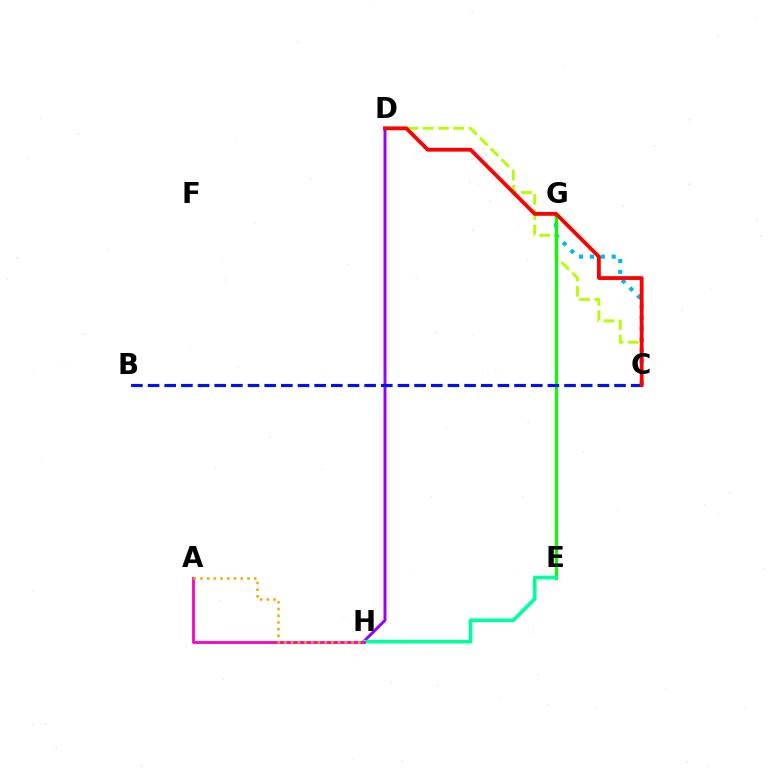{('C', 'G'): [{'color': '#00b5ff', 'line_style': 'dotted', 'thickness': 2.96}], ('D', 'H'): [{'color': '#9b00ff', 'line_style': 'solid', 'thickness': 2.12}], ('C', 'D'): [{'color': '#b3ff00', 'line_style': 'dashed', 'thickness': 2.07}, {'color': '#ff0000', 'line_style': 'solid', 'thickness': 2.75}], ('E', 'G'): [{'color': '#08ff00', 'line_style': 'solid', 'thickness': 2.29}], ('E', 'H'): [{'color': '#00ff9d', 'line_style': 'solid', 'thickness': 2.64}], ('A', 'H'): [{'color': '#ff00bd', 'line_style': 'solid', 'thickness': 2.02}, {'color': '#ffa500', 'line_style': 'dotted', 'thickness': 1.83}], ('B', 'C'): [{'color': '#0010ff', 'line_style': 'dashed', 'thickness': 2.26}]}